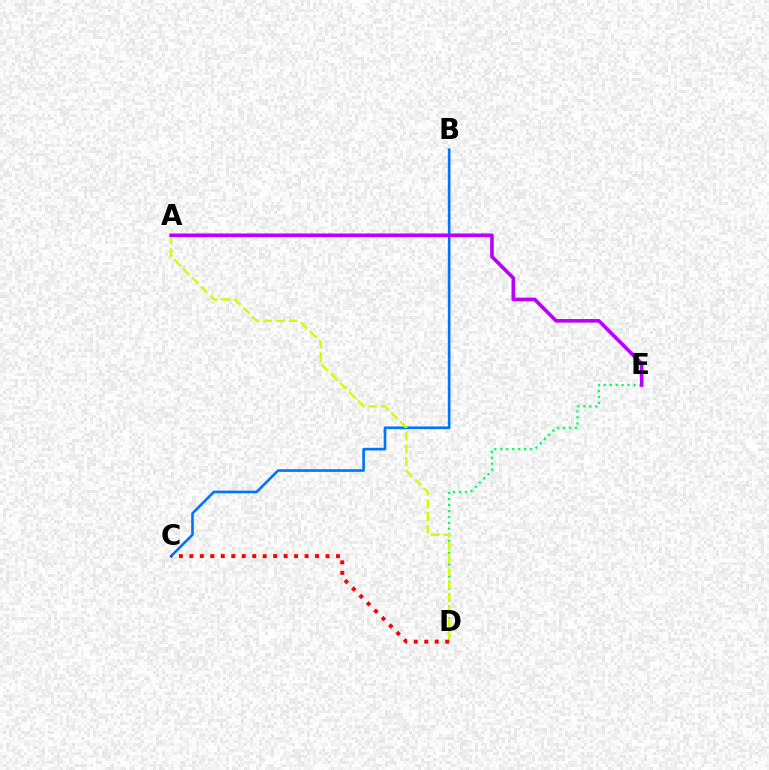{('B', 'C'): [{'color': '#0074ff', 'line_style': 'solid', 'thickness': 1.9}], ('D', 'E'): [{'color': '#00ff5c', 'line_style': 'dotted', 'thickness': 1.62}], ('A', 'D'): [{'color': '#d1ff00', 'line_style': 'dashed', 'thickness': 1.73}], ('C', 'D'): [{'color': '#ff0000', 'line_style': 'dotted', 'thickness': 2.85}], ('A', 'E'): [{'color': '#b900ff', 'line_style': 'solid', 'thickness': 2.6}]}